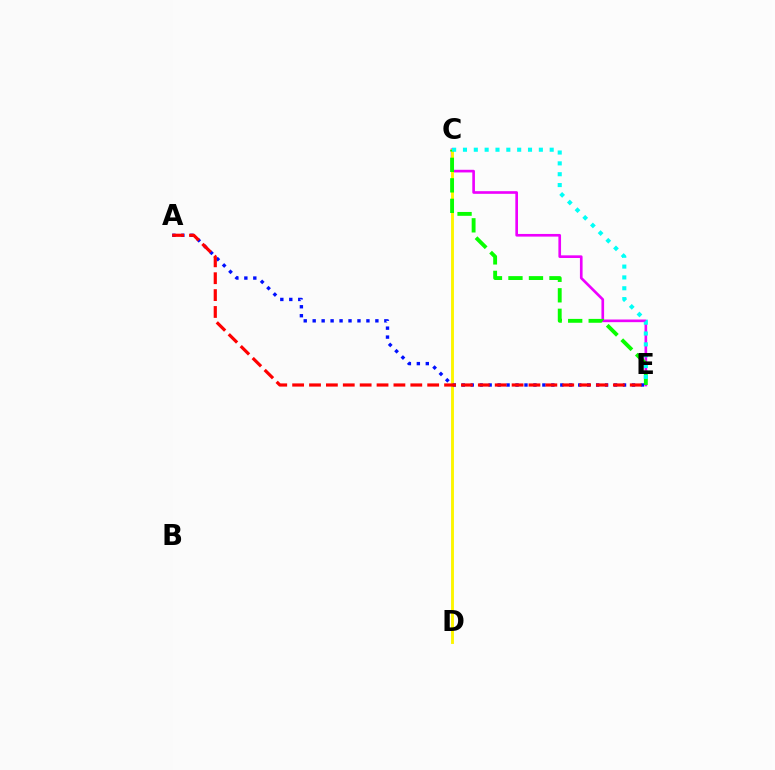{('C', 'E'): [{'color': '#ee00ff', 'line_style': 'solid', 'thickness': 1.91}, {'color': '#08ff00', 'line_style': 'dashed', 'thickness': 2.79}, {'color': '#00fff6', 'line_style': 'dotted', 'thickness': 2.95}], ('C', 'D'): [{'color': '#fcf500', 'line_style': 'solid', 'thickness': 2.08}], ('A', 'E'): [{'color': '#0010ff', 'line_style': 'dotted', 'thickness': 2.43}, {'color': '#ff0000', 'line_style': 'dashed', 'thickness': 2.29}]}